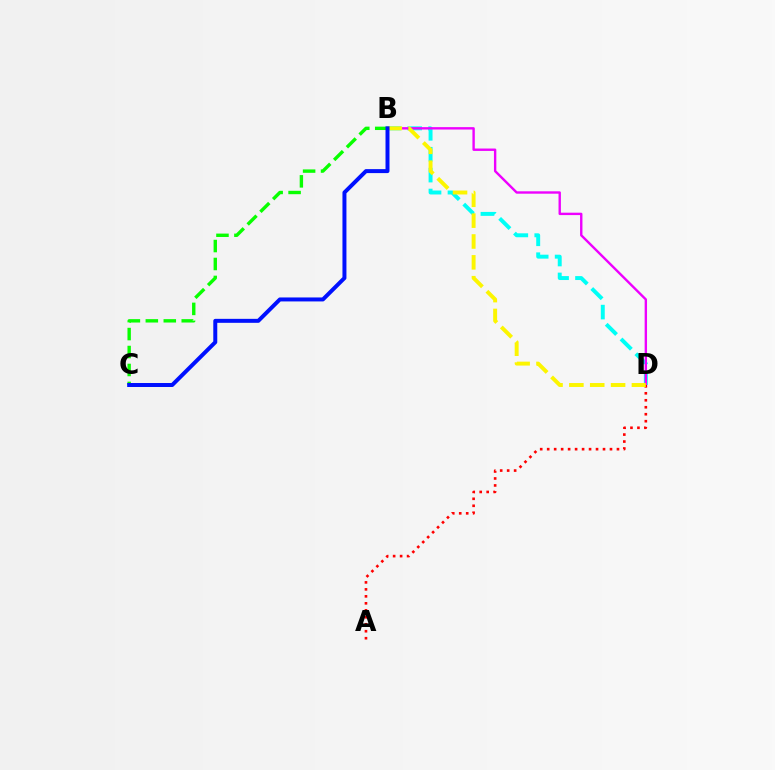{('B', 'D'): [{'color': '#00fff6', 'line_style': 'dashed', 'thickness': 2.84}, {'color': '#ee00ff', 'line_style': 'solid', 'thickness': 1.72}, {'color': '#fcf500', 'line_style': 'dashed', 'thickness': 2.83}], ('A', 'D'): [{'color': '#ff0000', 'line_style': 'dotted', 'thickness': 1.9}], ('B', 'C'): [{'color': '#08ff00', 'line_style': 'dashed', 'thickness': 2.44}, {'color': '#0010ff', 'line_style': 'solid', 'thickness': 2.86}]}